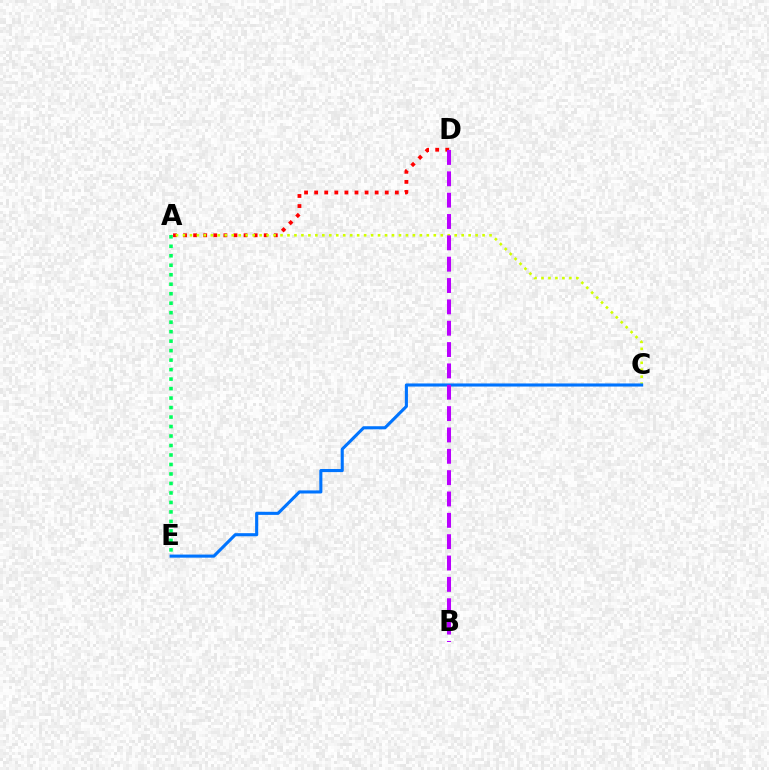{('A', 'D'): [{'color': '#ff0000', 'line_style': 'dotted', 'thickness': 2.74}], ('A', 'C'): [{'color': '#d1ff00', 'line_style': 'dotted', 'thickness': 1.89}], ('C', 'E'): [{'color': '#0074ff', 'line_style': 'solid', 'thickness': 2.23}], ('B', 'D'): [{'color': '#b900ff', 'line_style': 'dashed', 'thickness': 2.9}], ('A', 'E'): [{'color': '#00ff5c', 'line_style': 'dotted', 'thickness': 2.58}]}